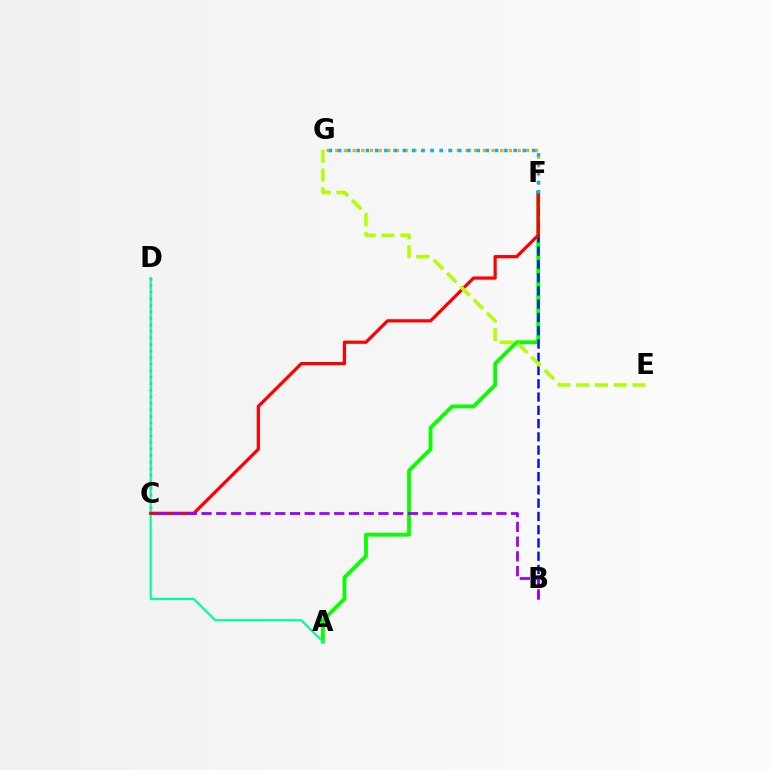{('F', 'G'): [{'color': '#ffa500', 'line_style': 'dotted', 'thickness': 2.36}, {'color': '#00b5ff', 'line_style': 'dotted', 'thickness': 2.51}], ('A', 'F'): [{'color': '#08ff00', 'line_style': 'solid', 'thickness': 2.74}], ('B', 'F'): [{'color': '#0010ff', 'line_style': 'dashed', 'thickness': 1.8}], ('C', 'D'): [{'color': '#ff00bd', 'line_style': 'dotted', 'thickness': 1.77}], ('A', 'D'): [{'color': '#00ff9d', 'line_style': 'solid', 'thickness': 1.58}], ('C', 'F'): [{'color': '#ff0000', 'line_style': 'solid', 'thickness': 2.33}], ('E', 'G'): [{'color': '#b3ff00', 'line_style': 'dashed', 'thickness': 2.55}], ('B', 'C'): [{'color': '#9b00ff', 'line_style': 'dashed', 'thickness': 2.0}]}